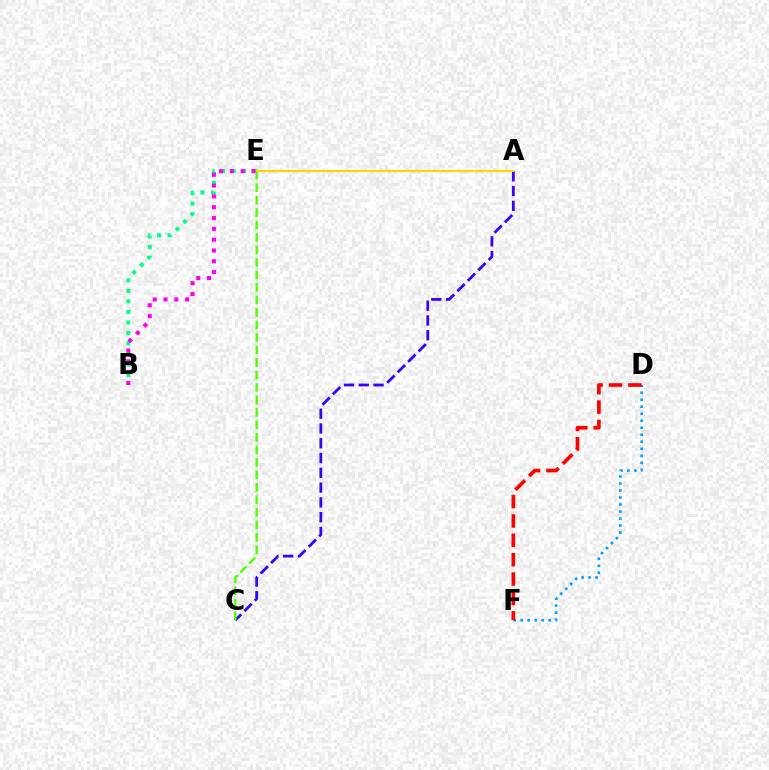{('D', 'F'): [{'color': '#009eff', 'line_style': 'dotted', 'thickness': 1.9}, {'color': '#ff0000', 'line_style': 'dashed', 'thickness': 2.63}], ('A', 'C'): [{'color': '#3700ff', 'line_style': 'dashed', 'thickness': 2.01}], ('B', 'E'): [{'color': '#00ff86', 'line_style': 'dotted', 'thickness': 2.86}, {'color': '#ff00ed', 'line_style': 'dotted', 'thickness': 2.94}], ('A', 'E'): [{'color': '#ffd500', 'line_style': 'solid', 'thickness': 1.52}], ('C', 'E'): [{'color': '#4fff00', 'line_style': 'dashed', 'thickness': 1.7}]}